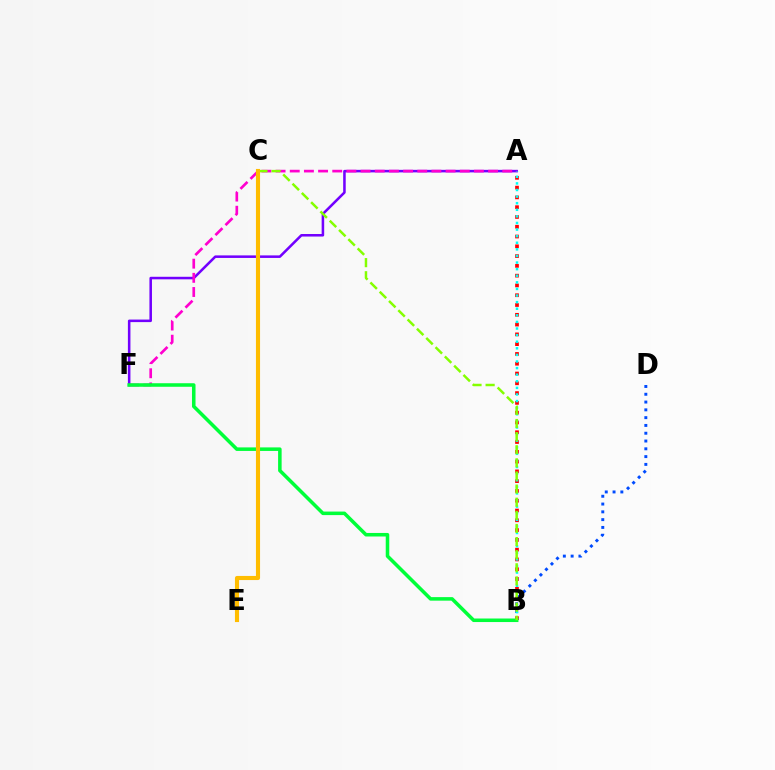{('B', 'D'): [{'color': '#004bff', 'line_style': 'dotted', 'thickness': 2.12}], ('A', 'B'): [{'color': '#ff0000', 'line_style': 'dotted', 'thickness': 2.66}, {'color': '#00fff6', 'line_style': 'dotted', 'thickness': 1.79}], ('A', 'F'): [{'color': '#7200ff', 'line_style': 'solid', 'thickness': 1.83}, {'color': '#ff00cf', 'line_style': 'dashed', 'thickness': 1.92}], ('B', 'F'): [{'color': '#00ff39', 'line_style': 'solid', 'thickness': 2.55}], ('B', 'C'): [{'color': '#84ff00', 'line_style': 'dashed', 'thickness': 1.78}], ('C', 'E'): [{'color': '#ffbd00', 'line_style': 'solid', 'thickness': 2.96}]}